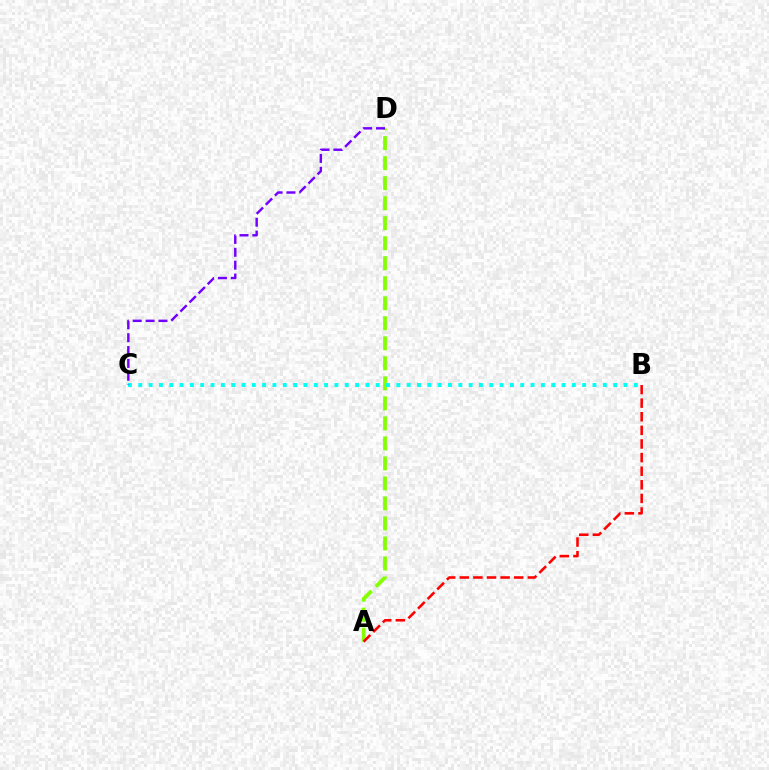{('A', 'D'): [{'color': '#84ff00', 'line_style': 'dashed', 'thickness': 2.72}], ('A', 'B'): [{'color': '#ff0000', 'line_style': 'dashed', 'thickness': 1.85}], ('B', 'C'): [{'color': '#00fff6', 'line_style': 'dotted', 'thickness': 2.8}], ('C', 'D'): [{'color': '#7200ff', 'line_style': 'dashed', 'thickness': 1.75}]}